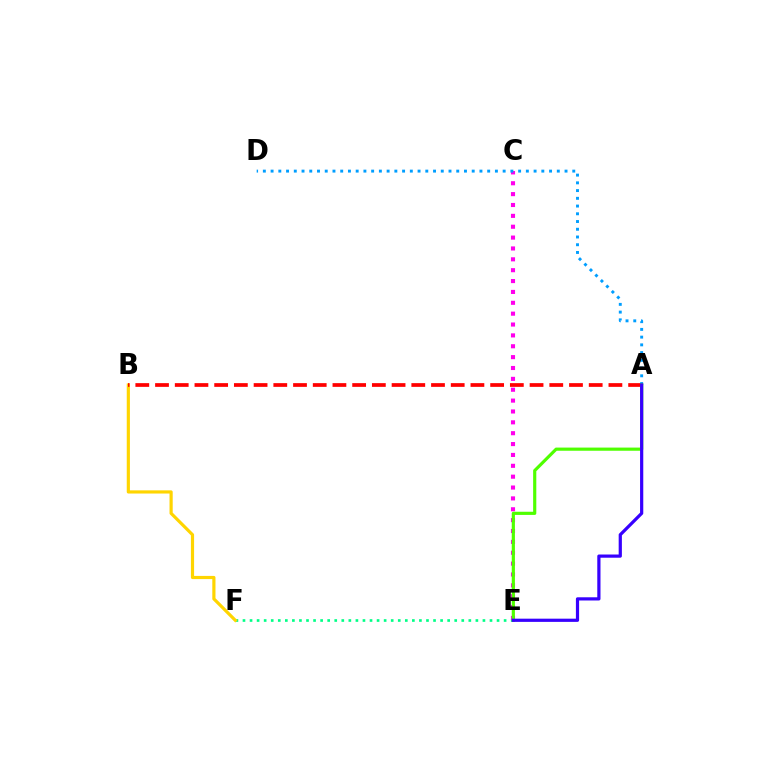{('E', 'F'): [{'color': '#00ff86', 'line_style': 'dotted', 'thickness': 1.92}], ('B', 'F'): [{'color': '#ffd500', 'line_style': 'solid', 'thickness': 2.29}], ('A', 'B'): [{'color': '#ff0000', 'line_style': 'dashed', 'thickness': 2.68}], ('C', 'E'): [{'color': '#ff00ed', 'line_style': 'dotted', 'thickness': 2.95}], ('A', 'D'): [{'color': '#009eff', 'line_style': 'dotted', 'thickness': 2.1}], ('A', 'E'): [{'color': '#4fff00', 'line_style': 'solid', 'thickness': 2.28}, {'color': '#3700ff', 'line_style': 'solid', 'thickness': 2.31}]}